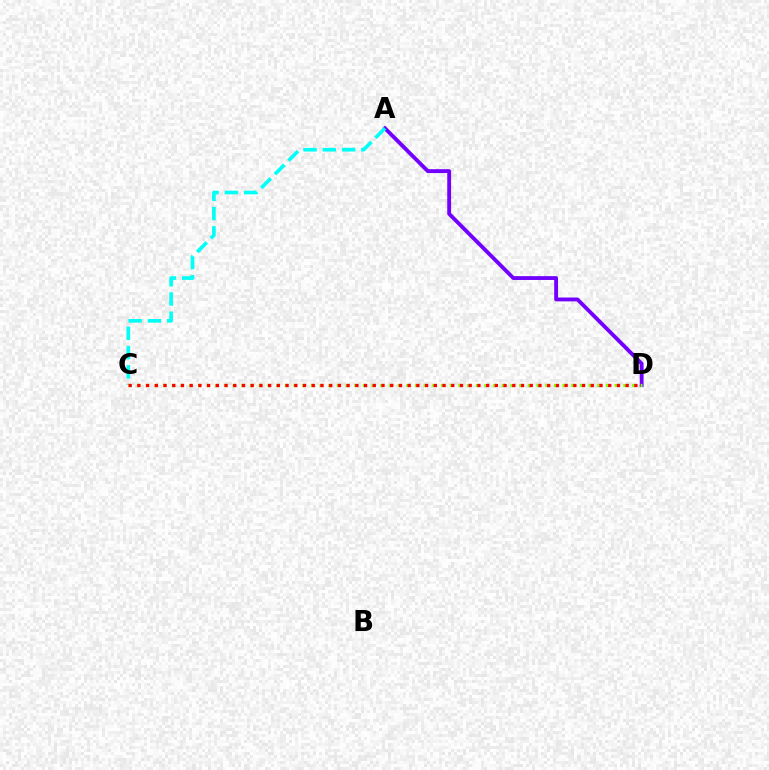{('A', 'D'): [{'color': '#7200ff', 'line_style': 'solid', 'thickness': 2.77}], ('C', 'D'): [{'color': '#84ff00', 'line_style': 'dotted', 'thickness': 2.36}, {'color': '#ff0000', 'line_style': 'dotted', 'thickness': 2.37}], ('A', 'C'): [{'color': '#00fff6', 'line_style': 'dashed', 'thickness': 2.62}]}